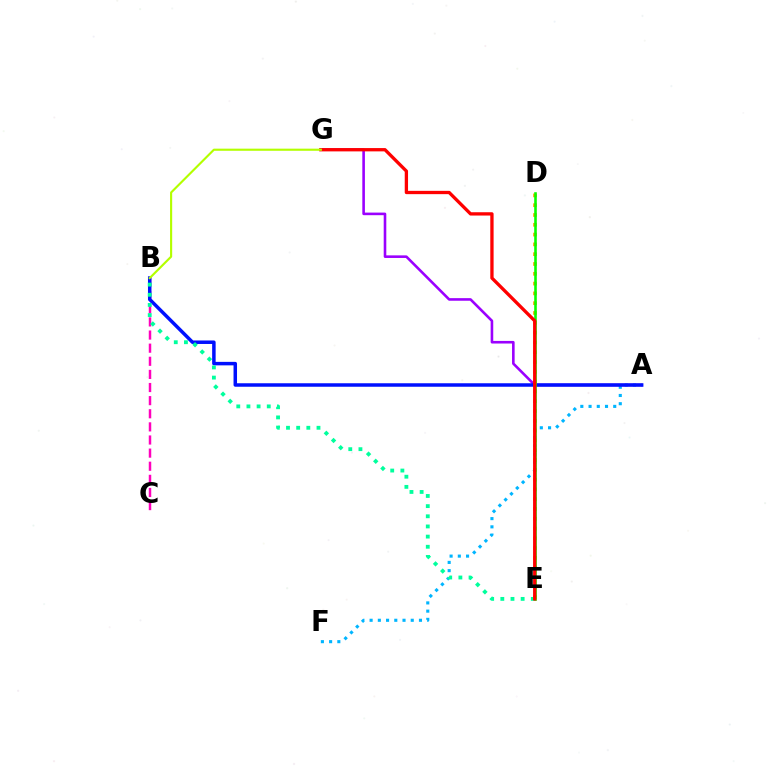{('A', 'F'): [{'color': '#00b5ff', 'line_style': 'dotted', 'thickness': 2.24}], ('B', 'C'): [{'color': '#ff00bd', 'line_style': 'dashed', 'thickness': 1.78}], ('A', 'G'): [{'color': '#9b00ff', 'line_style': 'solid', 'thickness': 1.87}], ('A', 'B'): [{'color': '#0010ff', 'line_style': 'solid', 'thickness': 2.51}], ('B', 'E'): [{'color': '#00ff9d', 'line_style': 'dotted', 'thickness': 2.76}], ('D', 'E'): [{'color': '#ffa500', 'line_style': 'dotted', 'thickness': 2.66}, {'color': '#08ff00', 'line_style': 'solid', 'thickness': 1.87}], ('E', 'G'): [{'color': '#ff0000', 'line_style': 'solid', 'thickness': 2.38}], ('B', 'G'): [{'color': '#b3ff00', 'line_style': 'solid', 'thickness': 1.54}]}